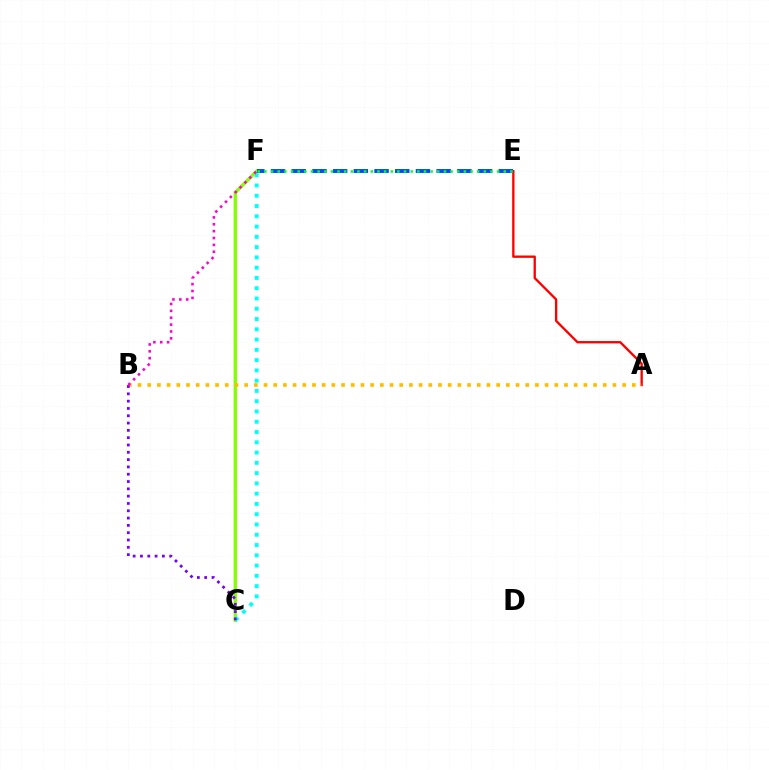{('C', 'F'): [{'color': '#84ff00', 'line_style': 'solid', 'thickness': 2.4}, {'color': '#00fff6', 'line_style': 'dotted', 'thickness': 2.79}], ('A', 'E'): [{'color': '#ff0000', 'line_style': 'solid', 'thickness': 1.68}], ('A', 'B'): [{'color': '#ffbd00', 'line_style': 'dotted', 'thickness': 2.63}], ('B', 'C'): [{'color': '#7200ff', 'line_style': 'dotted', 'thickness': 1.99}], ('E', 'F'): [{'color': '#004bff', 'line_style': 'dashed', 'thickness': 2.81}, {'color': '#00ff39', 'line_style': 'dotted', 'thickness': 1.81}], ('B', 'F'): [{'color': '#ff00cf', 'line_style': 'dotted', 'thickness': 1.87}]}